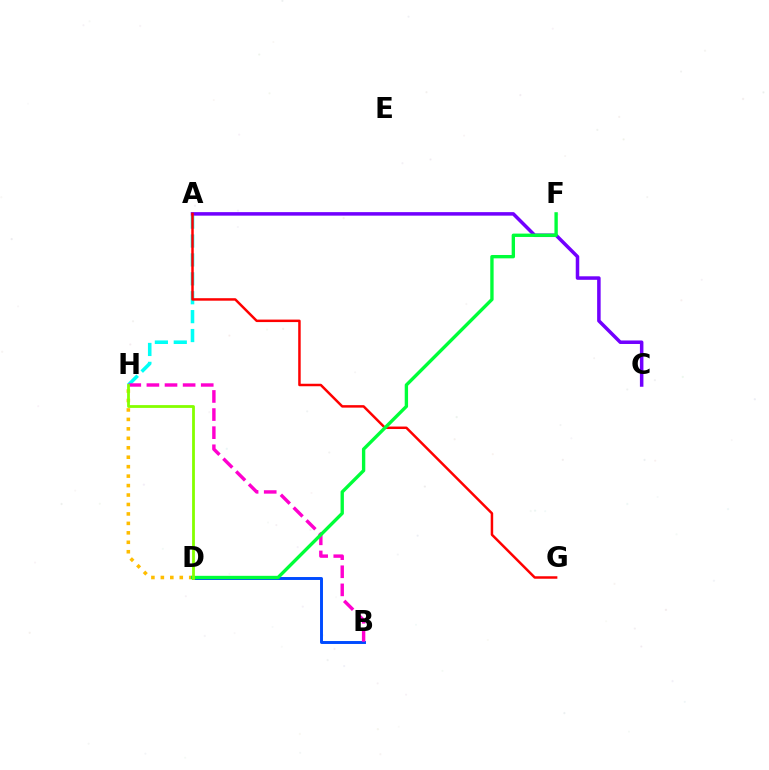{('A', 'H'): [{'color': '#00fff6', 'line_style': 'dashed', 'thickness': 2.57}], ('D', 'H'): [{'color': '#ffbd00', 'line_style': 'dotted', 'thickness': 2.57}, {'color': '#84ff00', 'line_style': 'solid', 'thickness': 2.01}], ('A', 'C'): [{'color': '#7200ff', 'line_style': 'solid', 'thickness': 2.53}], ('A', 'G'): [{'color': '#ff0000', 'line_style': 'solid', 'thickness': 1.79}], ('B', 'D'): [{'color': '#004bff', 'line_style': 'solid', 'thickness': 2.12}], ('B', 'H'): [{'color': '#ff00cf', 'line_style': 'dashed', 'thickness': 2.46}], ('D', 'F'): [{'color': '#00ff39', 'line_style': 'solid', 'thickness': 2.42}]}